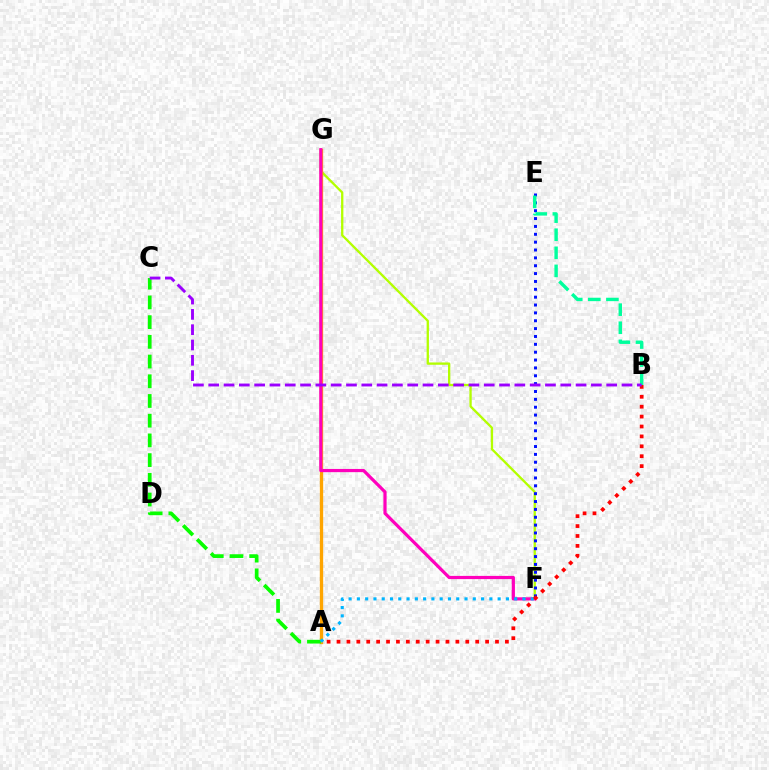{('F', 'G'): [{'color': '#b3ff00', 'line_style': 'solid', 'thickness': 1.66}, {'color': '#ff00bd', 'line_style': 'solid', 'thickness': 2.3}], ('E', 'F'): [{'color': '#0010ff', 'line_style': 'dotted', 'thickness': 2.14}], ('A', 'G'): [{'color': '#ffa500', 'line_style': 'solid', 'thickness': 2.39}], ('B', 'E'): [{'color': '#00ff9d', 'line_style': 'dashed', 'thickness': 2.46}], ('A', 'C'): [{'color': '#08ff00', 'line_style': 'dashed', 'thickness': 2.68}], ('A', 'F'): [{'color': '#00b5ff', 'line_style': 'dotted', 'thickness': 2.25}], ('A', 'B'): [{'color': '#ff0000', 'line_style': 'dotted', 'thickness': 2.69}], ('B', 'C'): [{'color': '#9b00ff', 'line_style': 'dashed', 'thickness': 2.08}]}